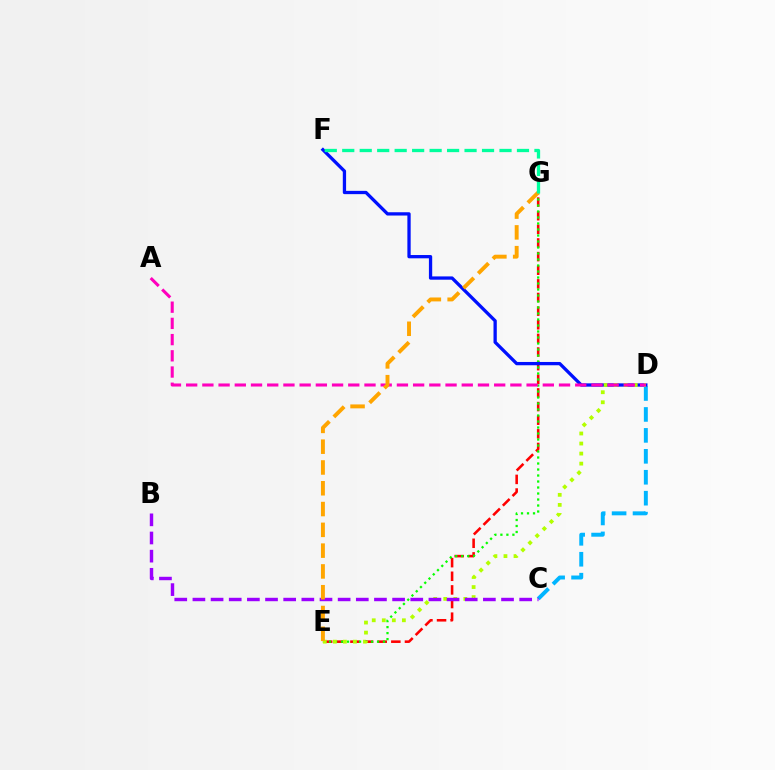{('E', 'G'): [{'color': '#ff0000', 'line_style': 'dashed', 'thickness': 1.85}, {'color': '#08ff00', 'line_style': 'dotted', 'thickness': 1.63}, {'color': '#ffa500', 'line_style': 'dashed', 'thickness': 2.82}], ('C', 'D'): [{'color': '#00b5ff', 'line_style': 'dashed', 'thickness': 2.84}], ('D', 'F'): [{'color': '#0010ff', 'line_style': 'solid', 'thickness': 2.37}], ('D', 'E'): [{'color': '#b3ff00', 'line_style': 'dotted', 'thickness': 2.73}], ('A', 'D'): [{'color': '#ff00bd', 'line_style': 'dashed', 'thickness': 2.2}], ('B', 'C'): [{'color': '#9b00ff', 'line_style': 'dashed', 'thickness': 2.47}], ('F', 'G'): [{'color': '#00ff9d', 'line_style': 'dashed', 'thickness': 2.37}]}